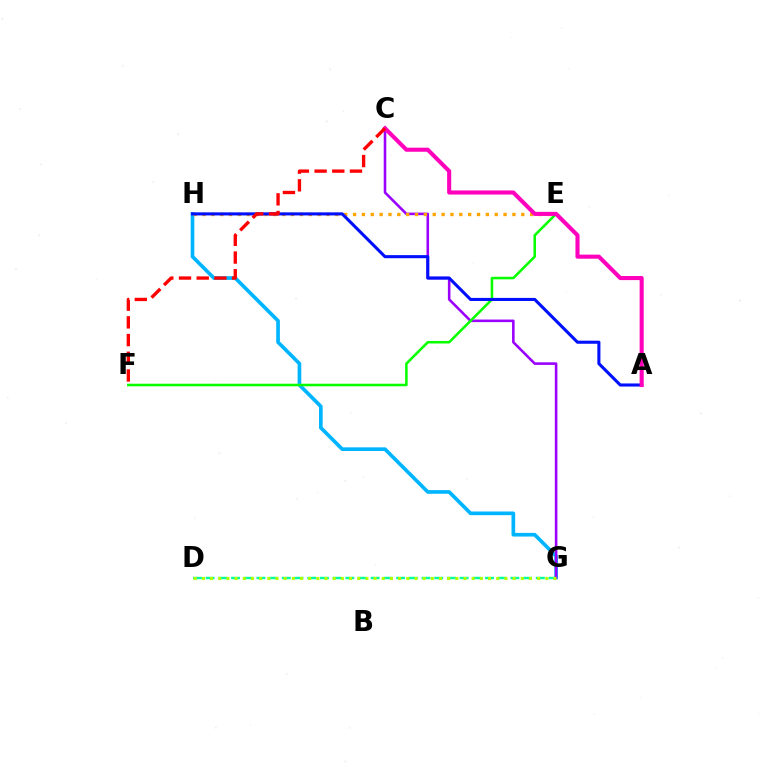{('G', 'H'): [{'color': '#00b5ff', 'line_style': 'solid', 'thickness': 2.64}], ('C', 'G'): [{'color': '#9b00ff', 'line_style': 'solid', 'thickness': 1.86}], ('E', 'F'): [{'color': '#08ff00', 'line_style': 'solid', 'thickness': 1.83}], ('E', 'H'): [{'color': '#ffa500', 'line_style': 'dotted', 'thickness': 2.41}], ('A', 'H'): [{'color': '#0010ff', 'line_style': 'solid', 'thickness': 2.22}], ('A', 'C'): [{'color': '#ff00bd', 'line_style': 'solid', 'thickness': 2.94}], ('C', 'F'): [{'color': '#ff0000', 'line_style': 'dashed', 'thickness': 2.4}], ('D', 'G'): [{'color': '#00ff9d', 'line_style': 'dashed', 'thickness': 1.73}, {'color': '#b3ff00', 'line_style': 'dotted', 'thickness': 2.22}]}